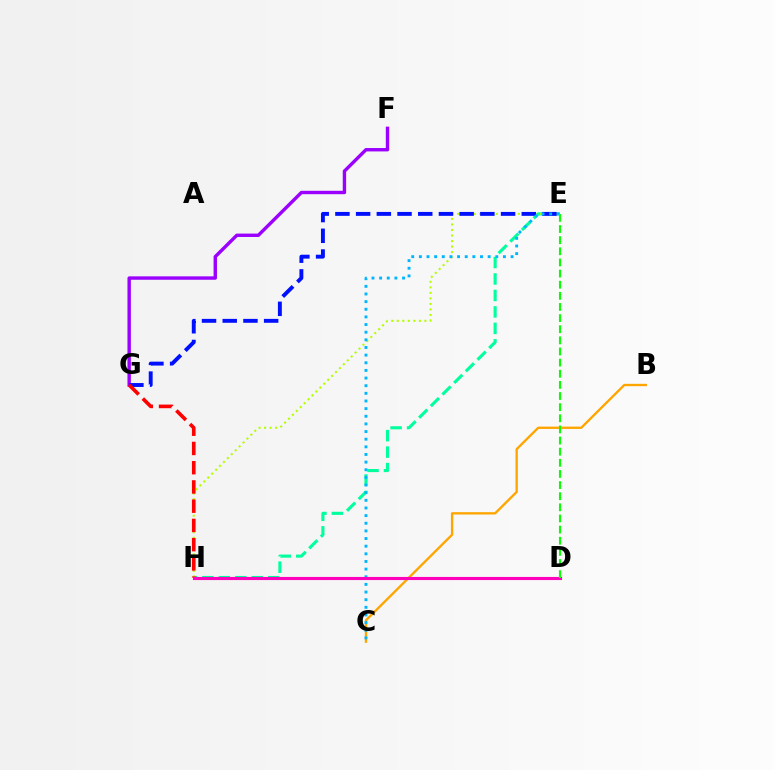{('E', 'H'): [{'color': '#00ff9d', 'line_style': 'dashed', 'thickness': 2.24}, {'color': '#b3ff00', 'line_style': 'dotted', 'thickness': 1.5}], ('F', 'G'): [{'color': '#9b00ff', 'line_style': 'solid', 'thickness': 2.45}], ('E', 'G'): [{'color': '#0010ff', 'line_style': 'dashed', 'thickness': 2.81}], ('B', 'C'): [{'color': '#ffa500', 'line_style': 'solid', 'thickness': 1.68}], ('G', 'H'): [{'color': '#ff0000', 'line_style': 'dashed', 'thickness': 2.61}], ('C', 'E'): [{'color': '#00b5ff', 'line_style': 'dotted', 'thickness': 2.08}], ('D', 'H'): [{'color': '#ff00bd', 'line_style': 'solid', 'thickness': 2.24}], ('D', 'E'): [{'color': '#08ff00', 'line_style': 'dashed', 'thickness': 1.51}]}